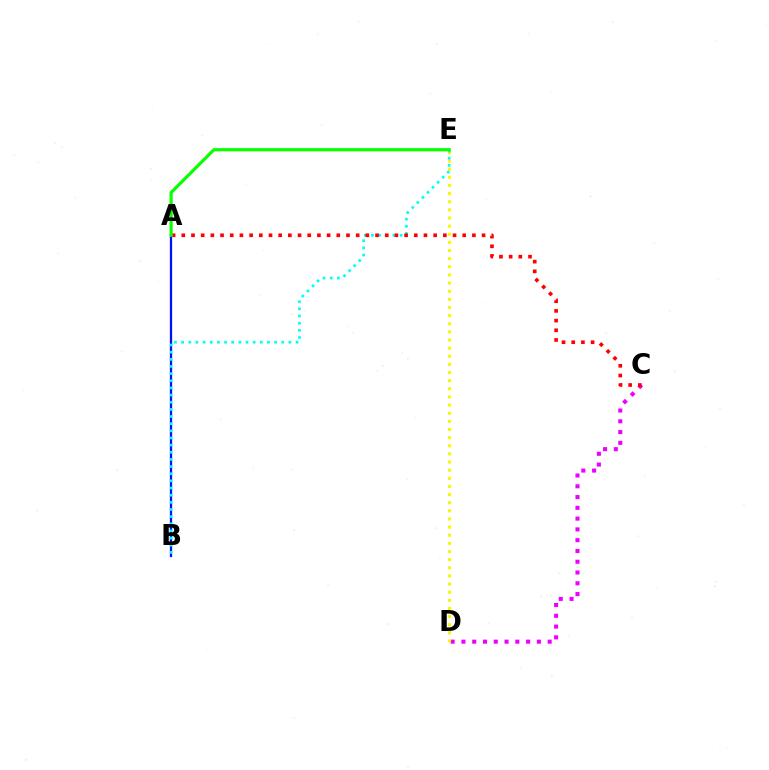{('A', 'B'): [{'color': '#0010ff', 'line_style': 'solid', 'thickness': 1.64}], ('C', 'D'): [{'color': '#ee00ff', 'line_style': 'dotted', 'thickness': 2.93}], ('D', 'E'): [{'color': '#fcf500', 'line_style': 'dotted', 'thickness': 2.21}], ('B', 'E'): [{'color': '#00fff6', 'line_style': 'dotted', 'thickness': 1.94}], ('A', 'C'): [{'color': '#ff0000', 'line_style': 'dotted', 'thickness': 2.63}], ('A', 'E'): [{'color': '#08ff00', 'line_style': 'solid', 'thickness': 2.3}]}